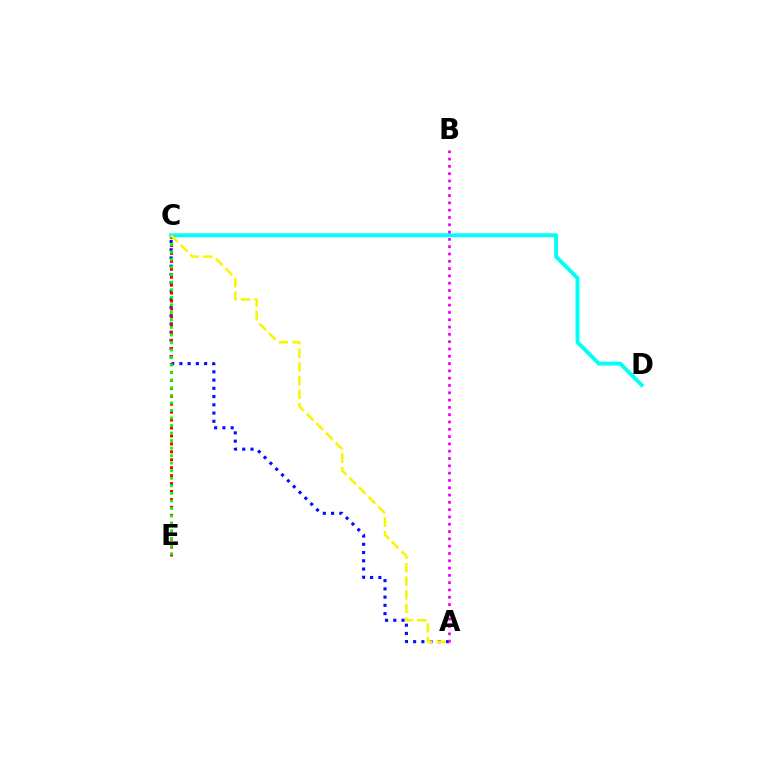{('A', 'C'): [{'color': '#0010ff', 'line_style': 'dotted', 'thickness': 2.24}, {'color': '#fcf500', 'line_style': 'dashed', 'thickness': 1.85}], ('C', 'D'): [{'color': '#00fff6', 'line_style': 'solid', 'thickness': 2.8}], ('C', 'E'): [{'color': '#ff0000', 'line_style': 'dotted', 'thickness': 2.16}, {'color': '#08ff00', 'line_style': 'dotted', 'thickness': 2.05}], ('A', 'B'): [{'color': '#ee00ff', 'line_style': 'dotted', 'thickness': 1.98}]}